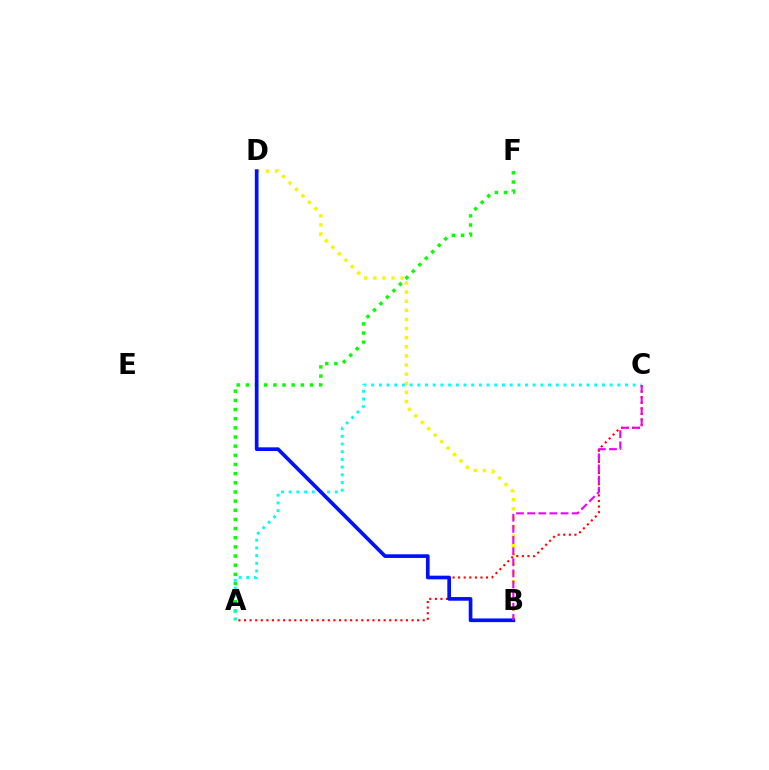{('A', 'F'): [{'color': '#08ff00', 'line_style': 'dotted', 'thickness': 2.49}], ('A', 'C'): [{'color': '#ff0000', 'line_style': 'dotted', 'thickness': 1.52}, {'color': '#00fff6', 'line_style': 'dotted', 'thickness': 2.09}], ('B', 'D'): [{'color': '#fcf500', 'line_style': 'dotted', 'thickness': 2.48}, {'color': '#0010ff', 'line_style': 'solid', 'thickness': 2.65}], ('B', 'C'): [{'color': '#ee00ff', 'line_style': 'dashed', 'thickness': 1.51}]}